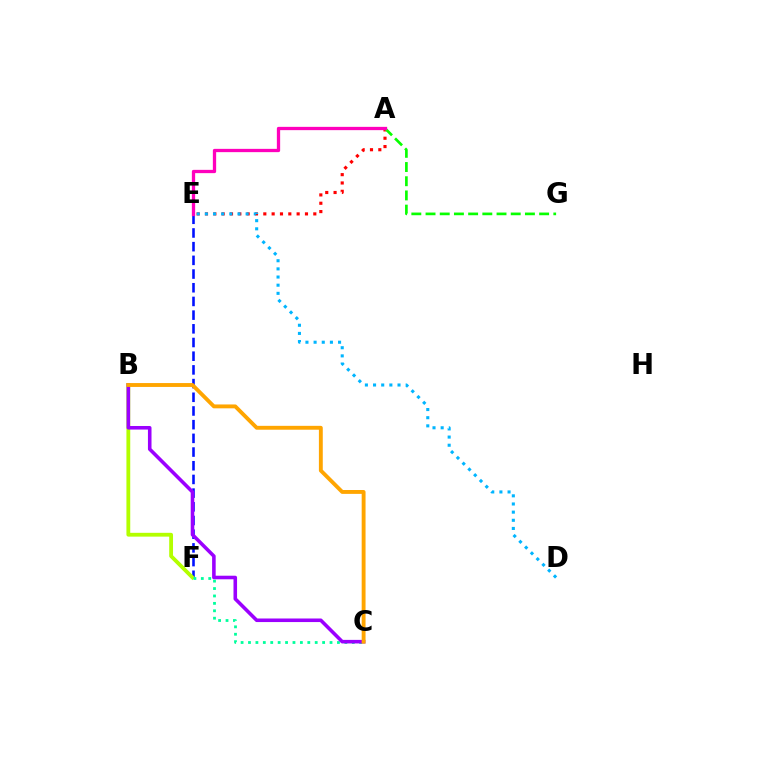{('A', 'E'): [{'color': '#ff0000', 'line_style': 'dotted', 'thickness': 2.26}, {'color': '#ff00bd', 'line_style': 'solid', 'thickness': 2.37}], ('A', 'G'): [{'color': '#08ff00', 'line_style': 'dashed', 'thickness': 1.93}], ('E', 'F'): [{'color': '#0010ff', 'line_style': 'dashed', 'thickness': 1.86}], ('B', 'F'): [{'color': '#b3ff00', 'line_style': 'solid', 'thickness': 2.74}], ('C', 'F'): [{'color': '#00ff9d', 'line_style': 'dotted', 'thickness': 2.01}], ('B', 'C'): [{'color': '#9b00ff', 'line_style': 'solid', 'thickness': 2.57}, {'color': '#ffa500', 'line_style': 'solid', 'thickness': 2.79}], ('D', 'E'): [{'color': '#00b5ff', 'line_style': 'dotted', 'thickness': 2.22}]}